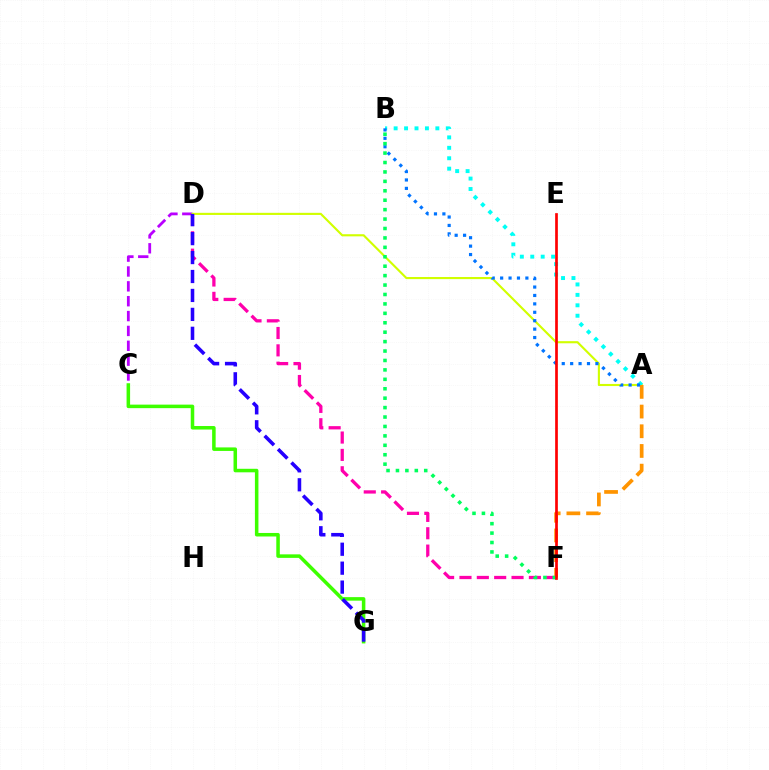{('C', 'D'): [{'color': '#b900ff', 'line_style': 'dashed', 'thickness': 2.02}], ('C', 'G'): [{'color': '#3dff00', 'line_style': 'solid', 'thickness': 2.54}], ('D', 'F'): [{'color': '#ff00ac', 'line_style': 'dashed', 'thickness': 2.36}], ('A', 'D'): [{'color': '#d1ff00', 'line_style': 'solid', 'thickness': 1.53}], ('D', 'G'): [{'color': '#2500ff', 'line_style': 'dashed', 'thickness': 2.57}], ('A', 'B'): [{'color': '#00fff6', 'line_style': 'dotted', 'thickness': 2.83}, {'color': '#0074ff', 'line_style': 'dotted', 'thickness': 2.29}], ('A', 'F'): [{'color': '#ff9400', 'line_style': 'dashed', 'thickness': 2.68}], ('B', 'F'): [{'color': '#00ff5c', 'line_style': 'dotted', 'thickness': 2.56}], ('E', 'F'): [{'color': '#ff0000', 'line_style': 'solid', 'thickness': 1.94}]}